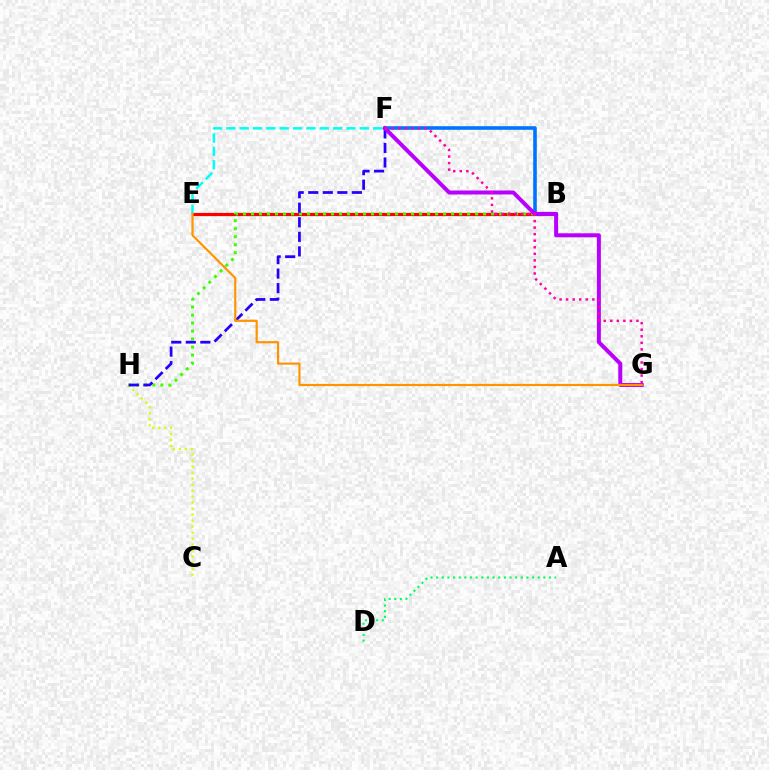{('B', 'E'): [{'color': '#ff0000', 'line_style': 'solid', 'thickness': 2.3}], ('C', 'H'): [{'color': '#d1ff00', 'line_style': 'dotted', 'thickness': 1.63}], ('B', 'H'): [{'color': '#3dff00', 'line_style': 'dotted', 'thickness': 2.17}], ('B', 'F'): [{'color': '#0074ff', 'line_style': 'solid', 'thickness': 2.59}], ('F', 'H'): [{'color': '#2500ff', 'line_style': 'dashed', 'thickness': 1.97}], ('F', 'G'): [{'color': '#b900ff', 'line_style': 'solid', 'thickness': 2.86}, {'color': '#ff00ac', 'line_style': 'dotted', 'thickness': 1.78}], ('A', 'D'): [{'color': '#00ff5c', 'line_style': 'dotted', 'thickness': 1.53}], ('E', 'F'): [{'color': '#00fff6', 'line_style': 'dashed', 'thickness': 1.81}], ('E', 'G'): [{'color': '#ff9400', 'line_style': 'solid', 'thickness': 1.58}]}